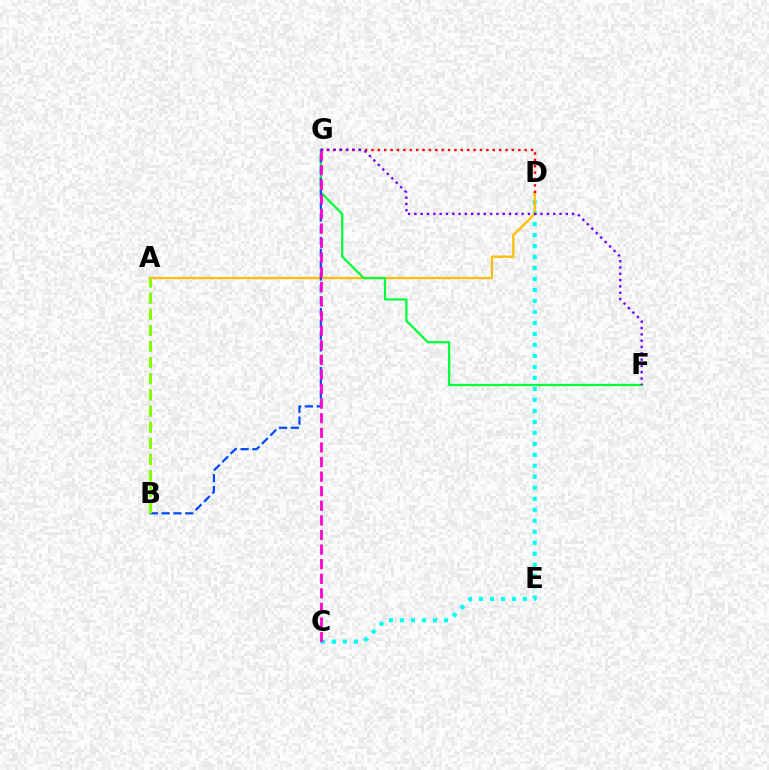{('C', 'D'): [{'color': '#00fff6', 'line_style': 'dotted', 'thickness': 2.99}], ('A', 'D'): [{'color': '#ffbd00', 'line_style': 'solid', 'thickness': 1.63}], ('F', 'G'): [{'color': '#00ff39', 'line_style': 'solid', 'thickness': 1.6}, {'color': '#7200ff', 'line_style': 'dotted', 'thickness': 1.71}], ('D', 'G'): [{'color': '#ff0000', 'line_style': 'dotted', 'thickness': 1.73}], ('B', 'G'): [{'color': '#004bff', 'line_style': 'dashed', 'thickness': 1.6}], ('C', 'G'): [{'color': '#ff00cf', 'line_style': 'dashed', 'thickness': 1.98}], ('A', 'B'): [{'color': '#84ff00', 'line_style': 'dashed', 'thickness': 2.19}]}